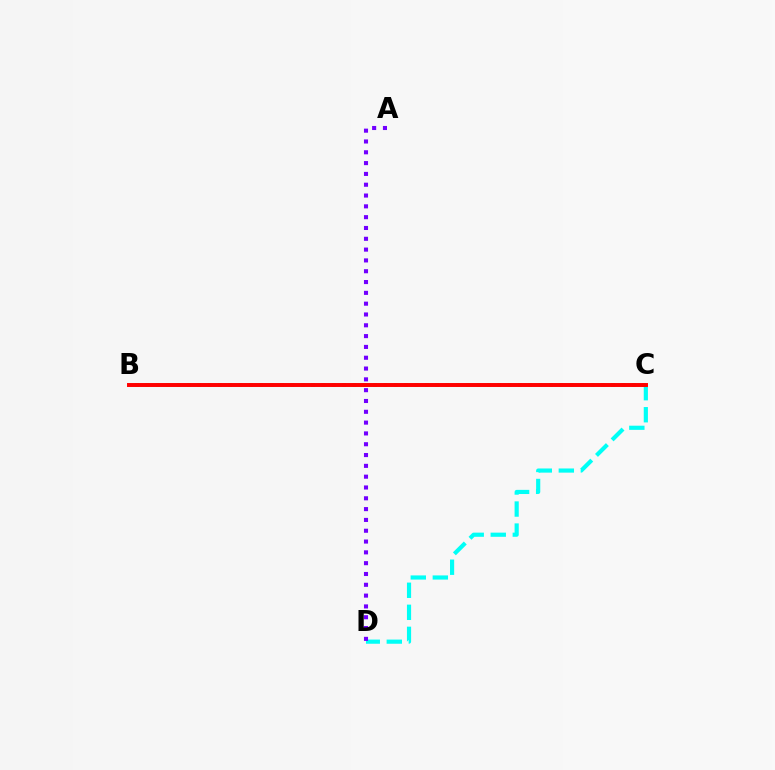{('C', 'D'): [{'color': '#00fff6', 'line_style': 'dashed', 'thickness': 2.99}], ('B', 'C'): [{'color': '#84ff00', 'line_style': 'dotted', 'thickness': 2.81}, {'color': '#ff0000', 'line_style': 'solid', 'thickness': 2.84}], ('A', 'D'): [{'color': '#7200ff', 'line_style': 'dotted', 'thickness': 2.94}]}